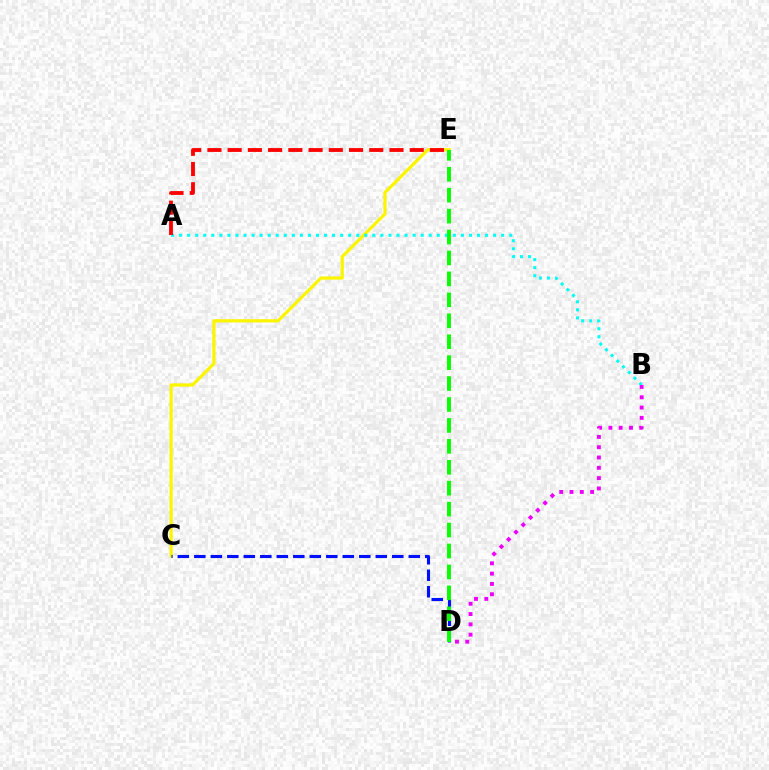{('C', 'E'): [{'color': '#fcf500', 'line_style': 'solid', 'thickness': 2.33}], ('C', 'D'): [{'color': '#0010ff', 'line_style': 'dashed', 'thickness': 2.24}], ('A', 'B'): [{'color': '#00fff6', 'line_style': 'dotted', 'thickness': 2.19}], ('A', 'E'): [{'color': '#ff0000', 'line_style': 'dashed', 'thickness': 2.75}], ('D', 'E'): [{'color': '#08ff00', 'line_style': 'dashed', 'thickness': 2.84}], ('B', 'D'): [{'color': '#ee00ff', 'line_style': 'dotted', 'thickness': 2.8}]}